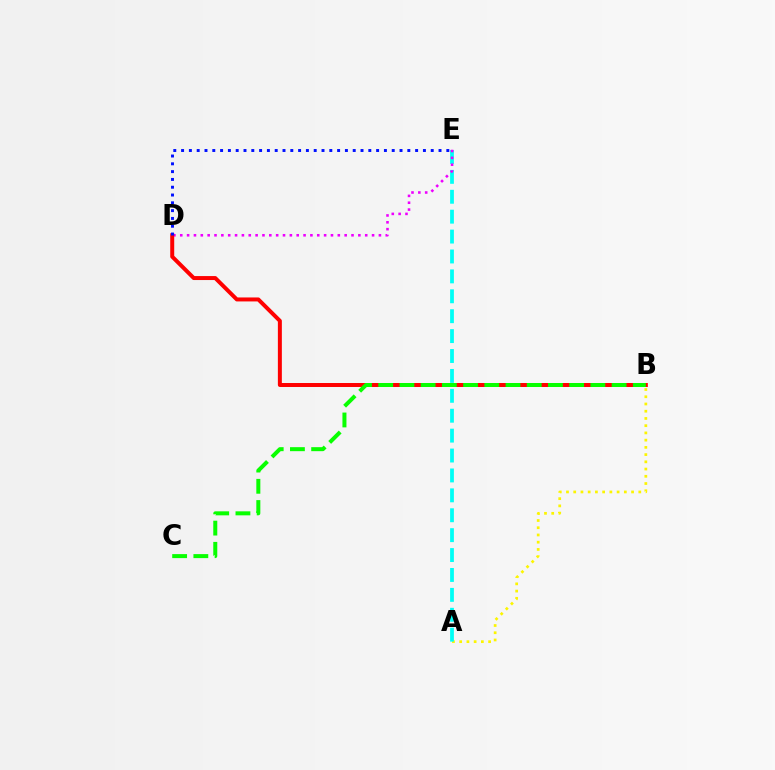{('A', 'B'): [{'color': '#fcf500', 'line_style': 'dotted', 'thickness': 1.96}], ('A', 'E'): [{'color': '#00fff6', 'line_style': 'dashed', 'thickness': 2.7}], ('D', 'E'): [{'color': '#ee00ff', 'line_style': 'dotted', 'thickness': 1.86}, {'color': '#0010ff', 'line_style': 'dotted', 'thickness': 2.12}], ('B', 'D'): [{'color': '#ff0000', 'line_style': 'solid', 'thickness': 2.86}], ('B', 'C'): [{'color': '#08ff00', 'line_style': 'dashed', 'thickness': 2.88}]}